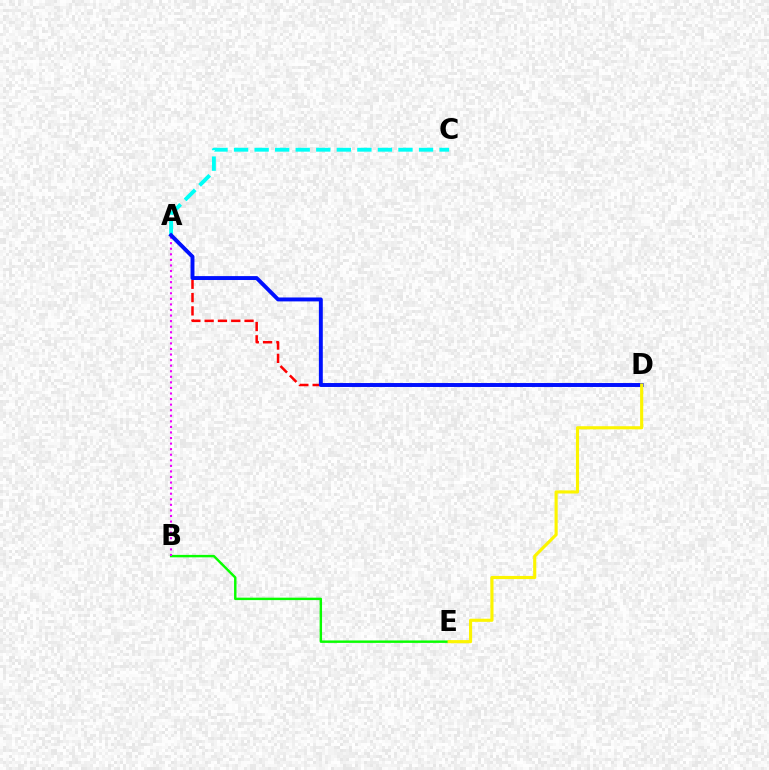{('A', 'C'): [{'color': '#00fff6', 'line_style': 'dashed', 'thickness': 2.79}], ('A', 'D'): [{'color': '#ff0000', 'line_style': 'dashed', 'thickness': 1.81}, {'color': '#0010ff', 'line_style': 'solid', 'thickness': 2.82}], ('B', 'E'): [{'color': '#08ff00', 'line_style': 'solid', 'thickness': 1.75}], ('A', 'B'): [{'color': '#ee00ff', 'line_style': 'dotted', 'thickness': 1.51}], ('D', 'E'): [{'color': '#fcf500', 'line_style': 'solid', 'thickness': 2.25}]}